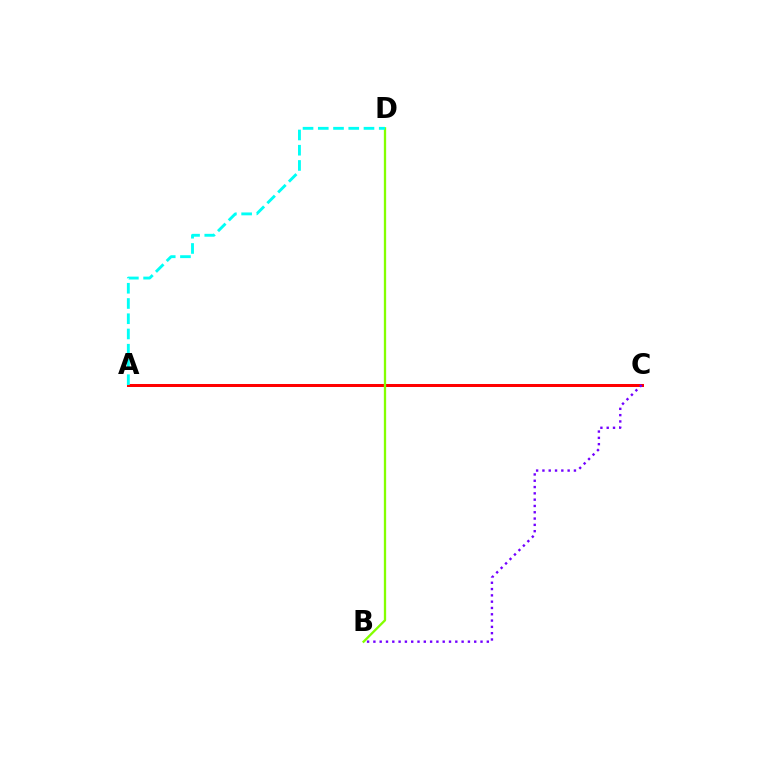{('A', 'C'): [{'color': '#ff0000', 'line_style': 'solid', 'thickness': 2.16}], ('B', 'D'): [{'color': '#84ff00', 'line_style': 'solid', 'thickness': 1.66}], ('B', 'C'): [{'color': '#7200ff', 'line_style': 'dotted', 'thickness': 1.71}], ('A', 'D'): [{'color': '#00fff6', 'line_style': 'dashed', 'thickness': 2.07}]}